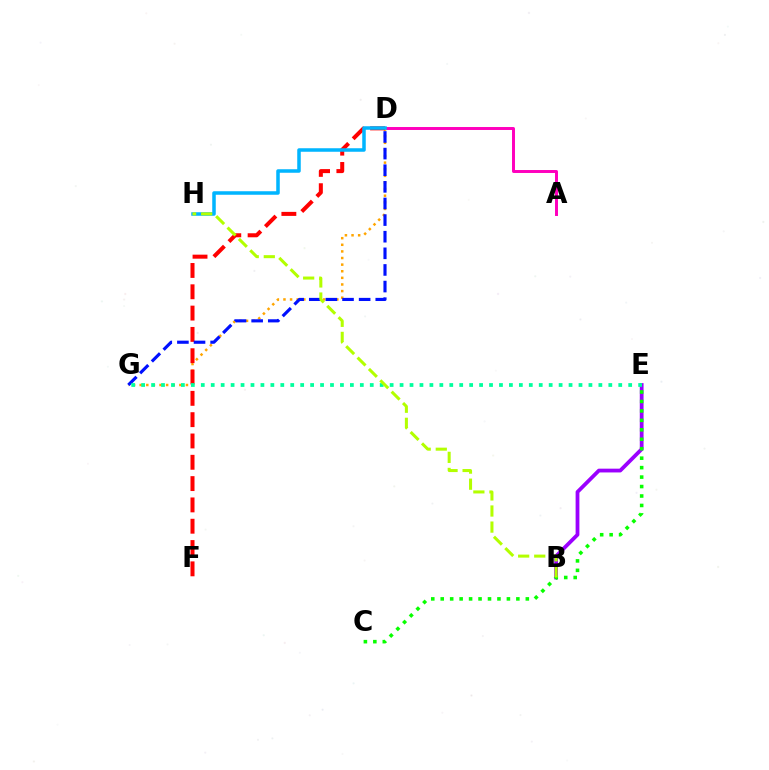{('B', 'E'): [{'color': '#9b00ff', 'line_style': 'solid', 'thickness': 2.72}], ('A', 'D'): [{'color': '#ff00bd', 'line_style': 'solid', 'thickness': 2.13}], ('D', 'G'): [{'color': '#ffa500', 'line_style': 'dotted', 'thickness': 1.8}, {'color': '#0010ff', 'line_style': 'dashed', 'thickness': 2.26}], ('C', 'E'): [{'color': '#08ff00', 'line_style': 'dotted', 'thickness': 2.57}], ('D', 'F'): [{'color': '#ff0000', 'line_style': 'dashed', 'thickness': 2.9}], ('D', 'H'): [{'color': '#00b5ff', 'line_style': 'solid', 'thickness': 2.53}], ('E', 'G'): [{'color': '#00ff9d', 'line_style': 'dotted', 'thickness': 2.7}], ('B', 'H'): [{'color': '#b3ff00', 'line_style': 'dashed', 'thickness': 2.18}]}